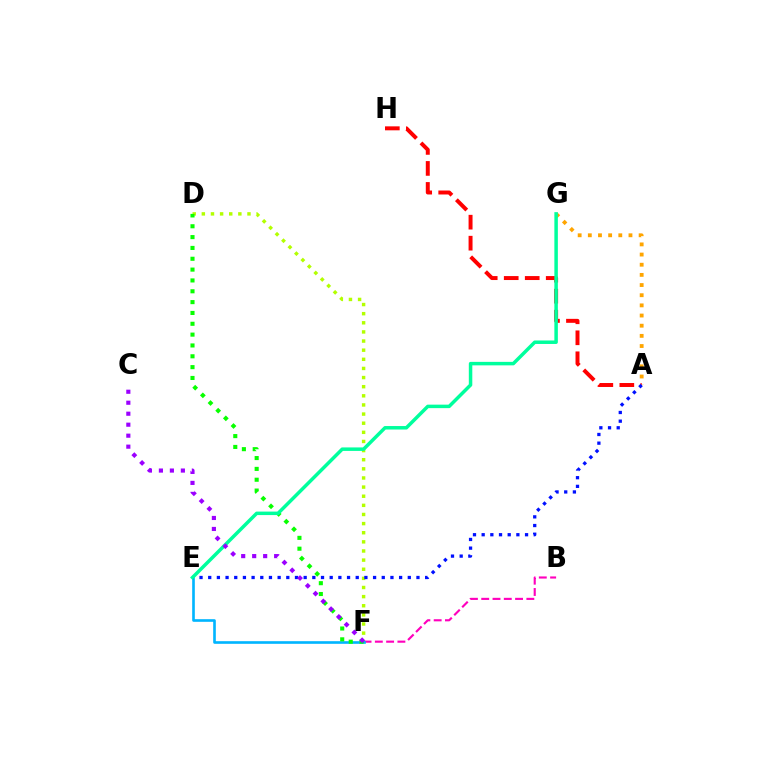{('D', 'F'): [{'color': '#b3ff00', 'line_style': 'dotted', 'thickness': 2.48}, {'color': '#08ff00', 'line_style': 'dotted', 'thickness': 2.94}], ('B', 'F'): [{'color': '#ff00bd', 'line_style': 'dashed', 'thickness': 1.53}], ('A', 'G'): [{'color': '#ffa500', 'line_style': 'dotted', 'thickness': 2.76}], ('E', 'F'): [{'color': '#00b5ff', 'line_style': 'solid', 'thickness': 1.9}], ('A', 'H'): [{'color': '#ff0000', 'line_style': 'dashed', 'thickness': 2.85}], ('A', 'E'): [{'color': '#0010ff', 'line_style': 'dotted', 'thickness': 2.36}], ('E', 'G'): [{'color': '#00ff9d', 'line_style': 'solid', 'thickness': 2.51}], ('C', 'F'): [{'color': '#9b00ff', 'line_style': 'dotted', 'thickness': 2.98}]}